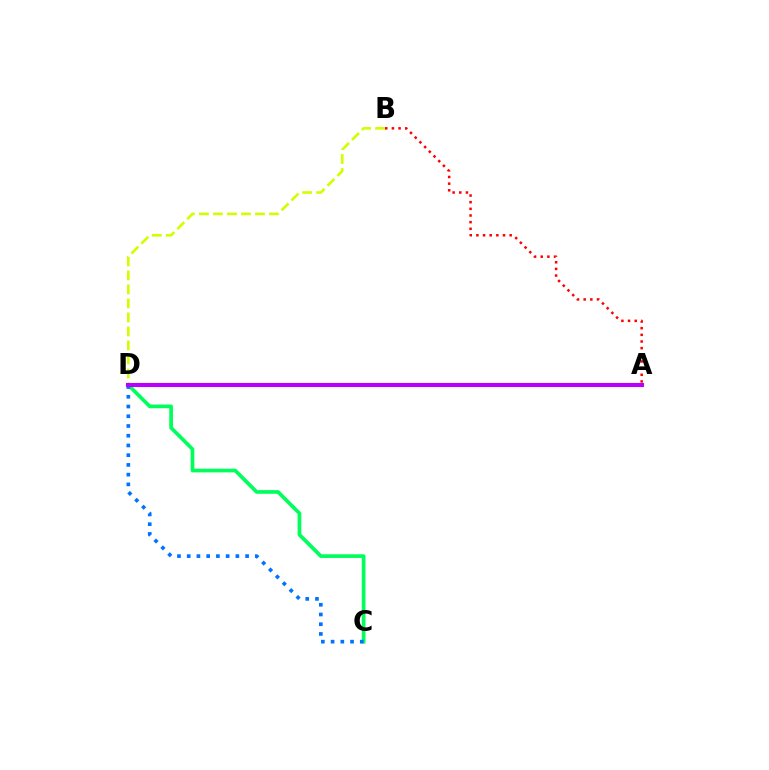{('B', 'D'): [{'color': '#d1ff00', 'line_style': 'dashed', 'thickness': 1.9}], ('C', 'D'): [{'color': '#00ff5c', 'line_style': 'solid', 'thickness': 2.66}, {'color': '#0074ff', 'line_style': 'dotted', 'thickness': 2.64}], ('A', 'B'): [{'color': '#ff0000', 'line_style': 'dotted', 'thickness': 1.81}], ('A', 'D'): [{'color': '#b900ff', 'line_style': 'solid', 'thickness': 2.94}]}